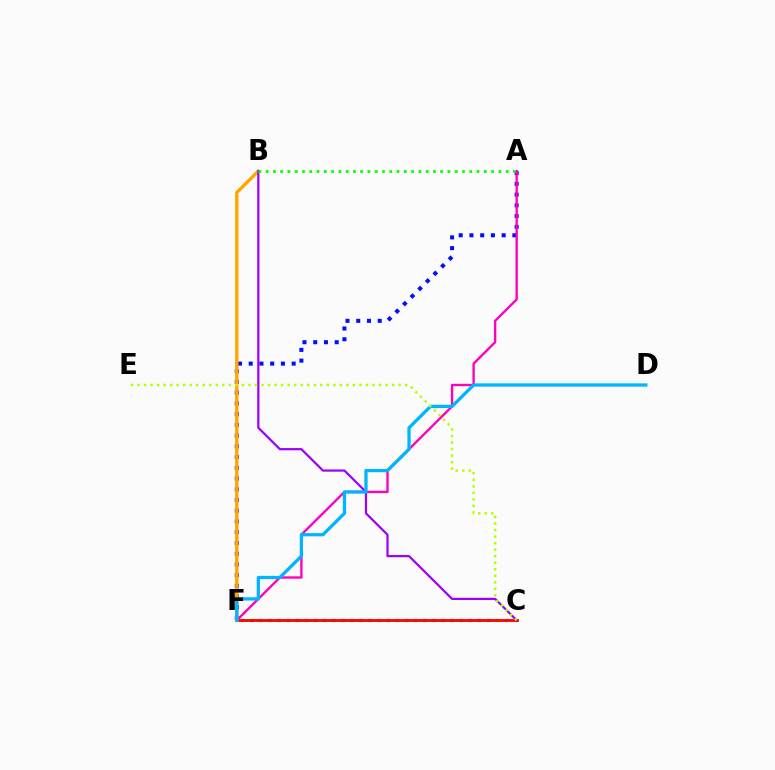{('C', 'F'): [{'color': '#00ff9d', 'line_style': 'dotted', 'thickness': 2.47}, {'color': '#ff0000', 'line_style': 'solid', 'thickness': 2.04}], ('A', 'F'): [{'color': '#0010ff', 'line_style': 'dotted', 'thickness': 2.92}, {'color': '#ff00bd', 'line_style': 'solid', 'thickness': 1.7}], ('B', 'F'): [{'color': '#ffa500', 'line_style': 'solid', 'thickness': 2.43}], ('B', 'C'): [{'color': '#9b00ff', 'line_style': 'solid', 'thickness': 1.59}], ('D', 'F'): [{'color': '#00b5ff', 'line_style': 'solid', 'thickness': 2.34}], ('C', 'E'): [{'color': '#b3ff00', 'line_style': 'dotted', 'thickness': 1.77}], ('A', 'B'): [{'color': '#08ff00', 'line_style': 'dotted', 'thickness': 1.98}]}